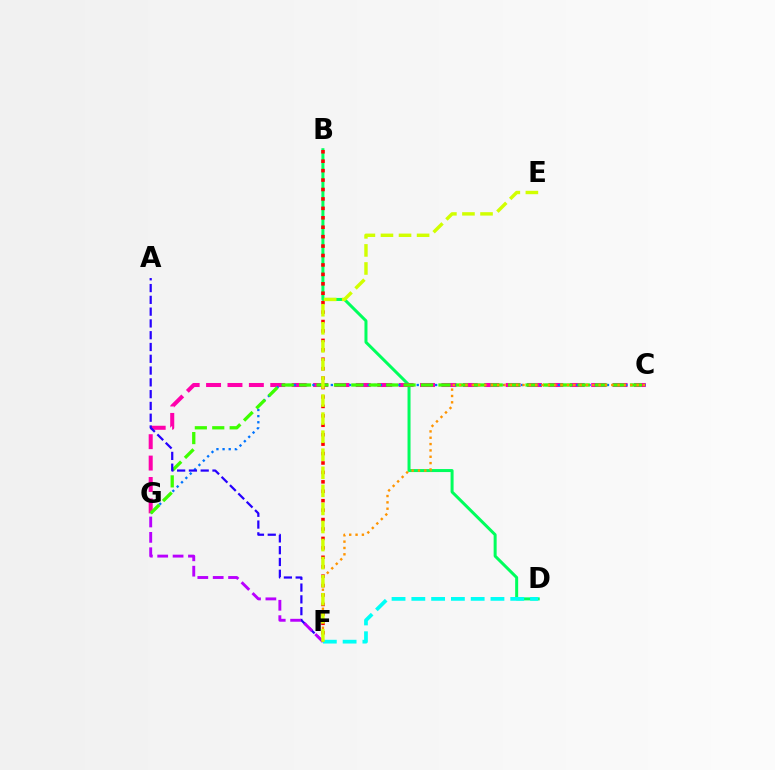{('B', 'D'): [{'color': '#00ff5c', 'line_style': 'solid', 'thickness': 2.16}], ('C', 'G'): [{'color': '#ff00ac', 'line_style': 'dashed', 'thickness': 2.91}, {'color': '#0074ff', 'line_style': 'dotted', 'thickness': 1.67}, {'color': '#3dff00', 'line_style': 'dashed', 'thickness': 2.37}], ('A', 'F'): [{'color': '#2500ff', 'line_style': 'dashed', 'thickness': 1.6}], ('B', 'F'): [{'color': '#ff0000', 'line_style': 'dotted', 'thickness': 2.56}], ('F', 'G'): [{'color': '#b900ff', 'line_style': 'dashed', 'thickness': 2.09}], ('D', 'F'): [{'color': '#00fff6', 'line_style': 'dashed', 'thickness': 2.69}], ('C', 'F'): [{'color': '#ff9400', 'line_style': 'dotted', 'thickness': 1.72}], ('E', 'F'): [{'color': '#d1ff00', 'line_style': 'dashed', 'thickness': 2.45}]}